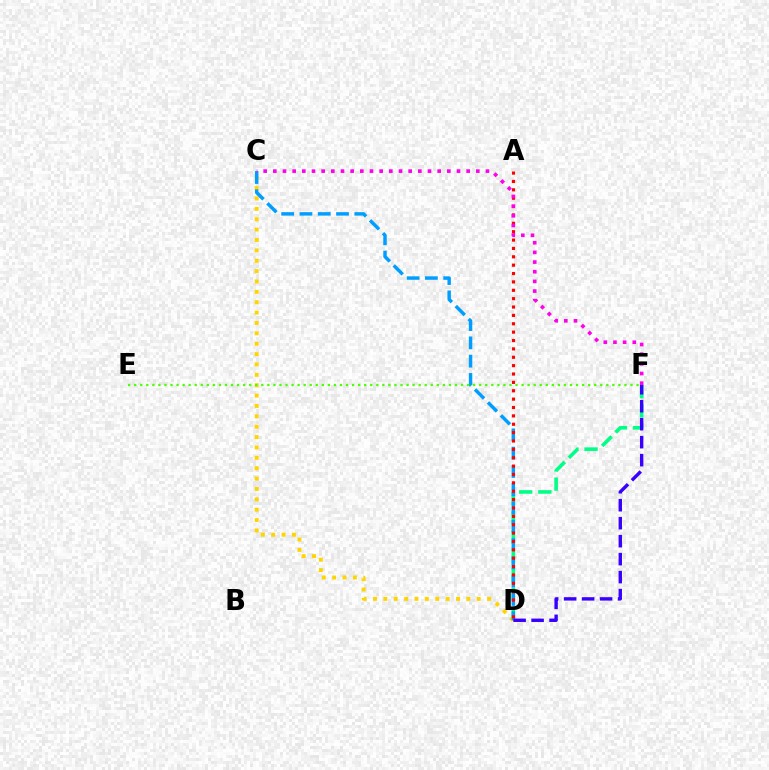{('D', 'F'): [{'color': '#00ff86', 'line_style': 'dashed', 'thickness': 2.6}, {'color': '#3700ff', 'line_style': 'dashed', 'thickness': 2.44}], ('C', 'D'): [{'color': '#ffd500', 'line_style': 'dotted', 'thickness': 2.82}, {'color': '#009eff', 'line_style': 'dashed', 'thickness': 2.48}], ('A', 'D'): [{'color': '#ff0000', 'line_style': 'dotted', 'thickness': 2.27}], ('C', 'F'): [{'color': '#ff00ed', 'line_style': 'dotted', 'thickness': 2.63}], ('E', 'F'): [{'color': '#4fff00', 'line_style': 'dotted', 'thickness': 1.64}]}